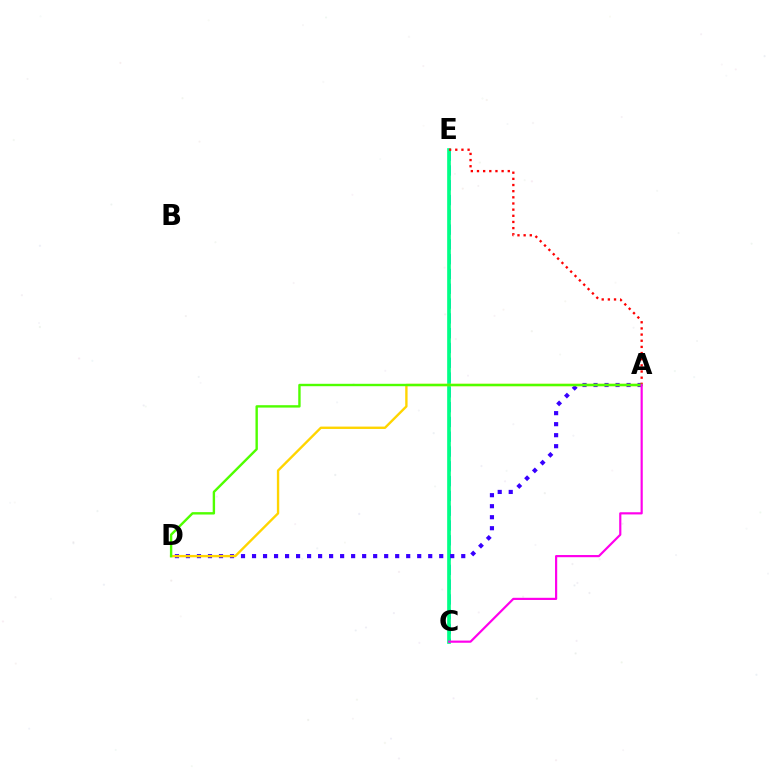{('C', 'E'): [{'color': '#009eff', 'line_style': 'dashed', 'thickness': 2.01}, {'color': '#00ff86', 'line_style': 'solid', 'thickness': 2.64}], ('A', 'D'): [{'color': '#3700ff', 'line_style': 'dotted', 'thickness': 2.99}, {'color': '#ffd500', 'line_style': 'solid', 'thickness': 1.71}, {'color': '#4fff00', 'line_style': 'solid', 'thickness': 1.73}], ('A', 'E'): [{'color': '#ff0000', 'line_style': 'dotted', 'thickness': 1.67}], ('A', 'C'): [{'color': '#ff00ed', 'line_style': 'solid', 'thickness': 1.57}]}